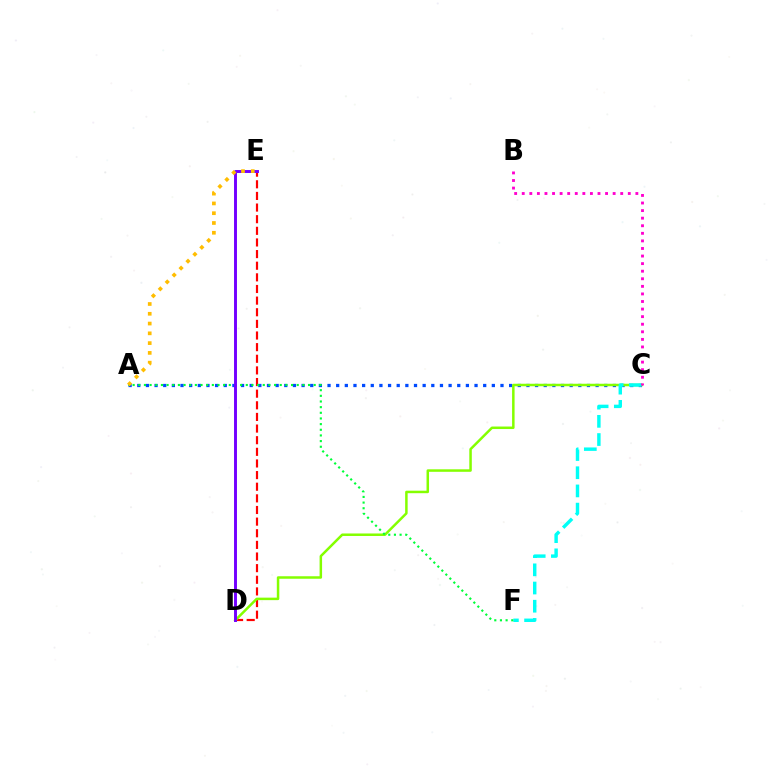{('D', 'E'): [{'color': '#ff0000', 'line_style': 'dashed', 'thickness': 1.58}, {'color': '#7200ff', 'line_style': 'solid', 'thickness': 2.12}], ('A', 'C'): [{'color': '#004bff', 'line_style': 'dotted', 'thickness': 2.35}], ('C', 'D'): [{'color': '#84ff00', 'line_style': 'solid', 'thickness': 1.8}], ('C', 'F'): [{'color': '#00fff6', 'line_style': 'dashed', 'thickness': 2.47}], ('A', 'F'): [{'color': '#00ff39', 'line_style': 'dotted', 'thickness': 1.54}], ('A', 'E'): [{'color': '#ffbd00', 'line_style': 'dotted', 'thickness': 2.66}], ('B', 'C'): [{'color': '#ff00cf', 'line_style': 'dotted', 'thickness': 2.06}]}